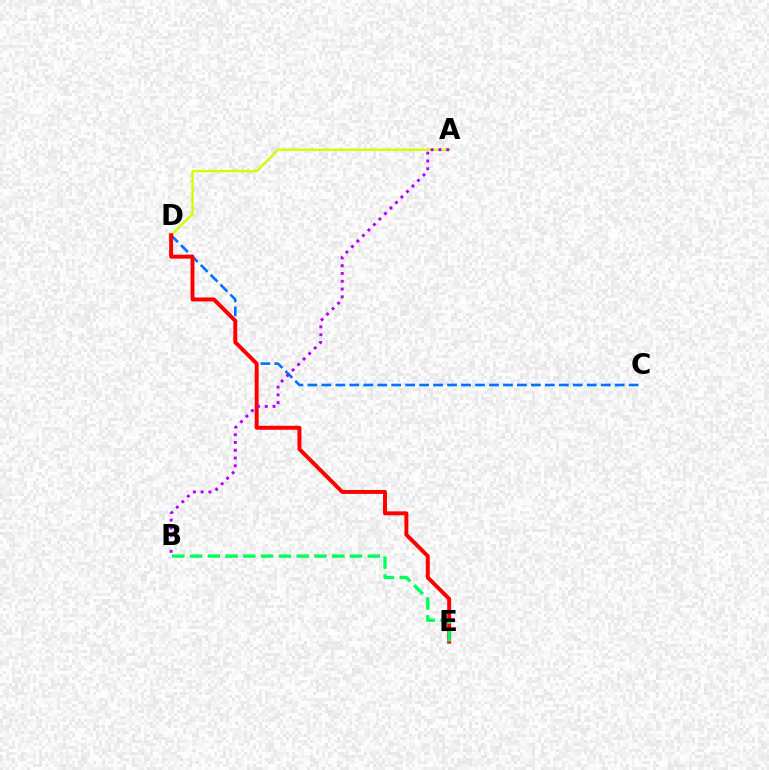{('C', 'D'): [{'color': '#0074ff', 'line_style': 'dashed', 'thickness': 1.9}], ('A', 'D'): [{'color': '#d1ff00', 'line_style': 'solid', 'thickness': 1.69}], ('D', 'E'): [{'color': '#ff0000', 'line_style': 'solid', 'thickness': 2.84}], ('A', 'B'): [{'color': '#b900ff', 'line_style': 'dotted', 'thickness': 2.12}], ('B', 'E'): [{'color': '#00ff5c', 'line_style': 'dashed', 'thickness': 2.41}]}